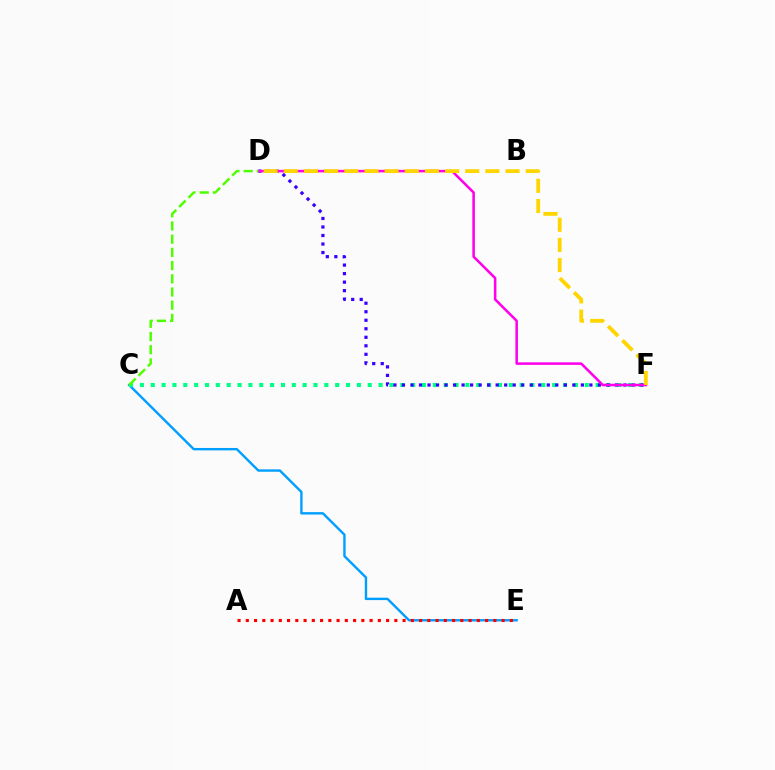{('C', 'E'): [{'color': '#009eff', 'line_style': 'solid', 'thickness': 1.72}], ('A', 'E'): [{'color': '#ff0000', 'line_style': 'dotted', 'thickness': 2.24}], ('C', 'F'): [{'color': '#00ff86', 'line_style': 'dotted', 'thickness': 2.95}], ('D', 'F'): [{'color': '#3700ff', 'line_style': 'dotted', 'thickness': 2.31}, {'color': '#ff00ed', 'line_style': 'solid', 'thickness': 1.83}, {'color': '#ffd500', 'line_style': 'dashed', 'thickness': 2.74}], ('C', 'D'): [{'color': '#4fff00', 'line_style': 'dashed', 'thickness': 1.79}]}